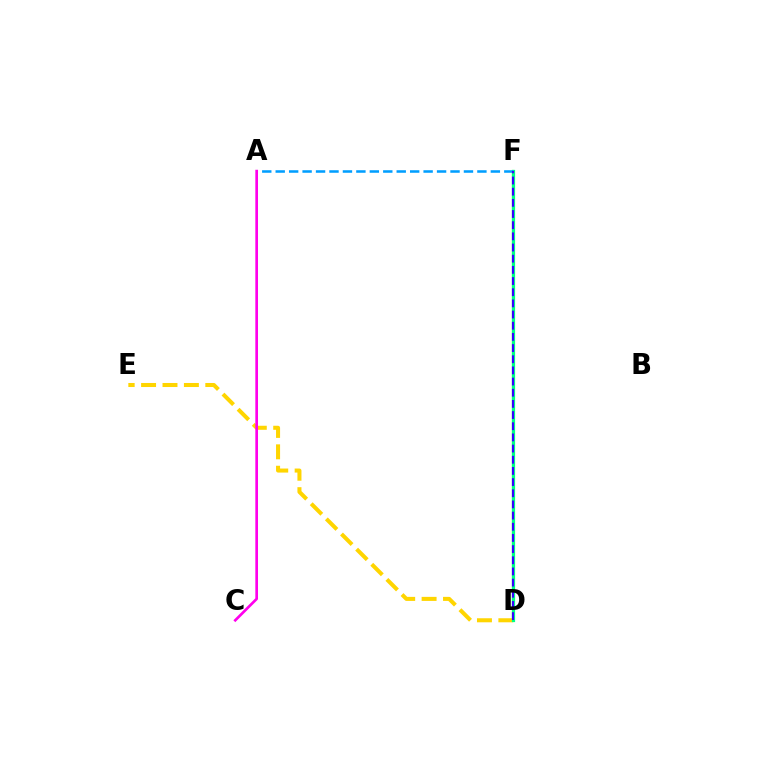{('D', 'F'): [{'color': '#4fff00', 'line_style': 'solid', 'thickness': 1.54}, {'color': '#ff0000', 'line_style': 'solid', 'thickness': 1.99}, {'color': '#00ff86', 'line_style': 'solid', 'thickness': 2.32}, {'color': '#3700ff', 'line_style': 'dashed', 'thickness': 1.52}], ('D', 'E'): [{'color': '#ffd500', 'line_style': 'dashed', 'thickness': 2.91}], ('A', 'F'): [{'color': '#009eff', 'line_style': 'dashed', 'thickness': 1.83}], ('A', 'C'): [{'color': '#ff00ed', 'line_style': 'solid', 'thickness': 1.93}]}